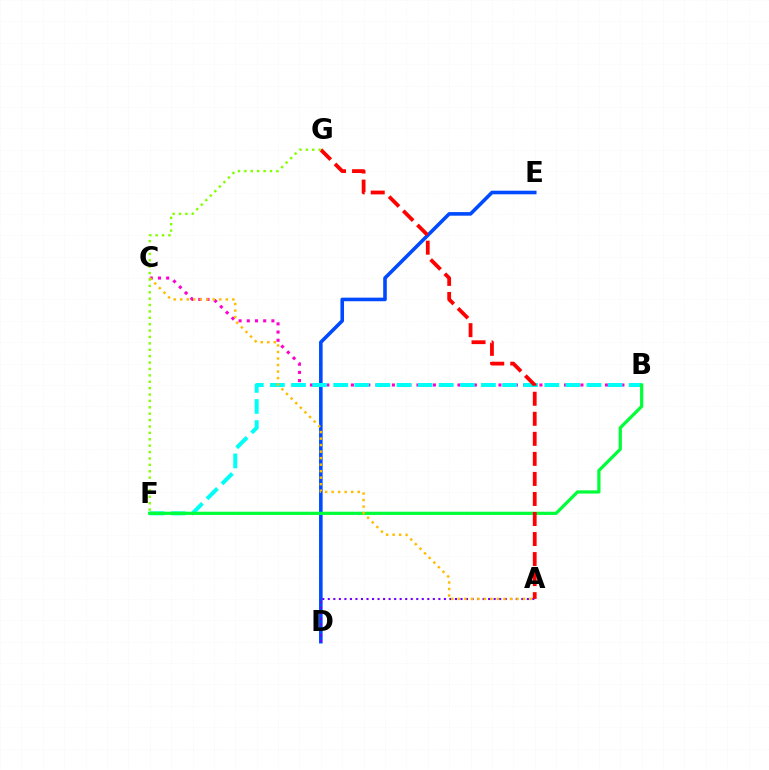{('B', 'C'): [{'color': '#ff00cf', 'line_style': 'dotted', 'thickness': 2.23}], ('D', 'E'): [{'color': '#004bff', 'line_style': 'solid', 'thickness': 2.59}], ('A', 'D'): [{'color': '#7200ff', 'line_style': 'dotted', 'thickness': 1.5}], ('B', 'F'): [{'color': '#00fff6', 'line_style': 'dashed', 'thickness': 2.87}, {'color': '#00ff39', 'line_style': 'solid', 'thickness': 2.31}], ('A', 'G'): [{'color': '#ff0000', 'line_style': 'dashed', 'thickness': 2.72}], ('A', 'C'): [{'color': '#ffbd00', 'line_style': 'dotted', 'thickness': 1.77}], ('F', 'G'): [{'color': '#84ff00', 'line_style': 'dotted', 'thickness': 1.74}]}